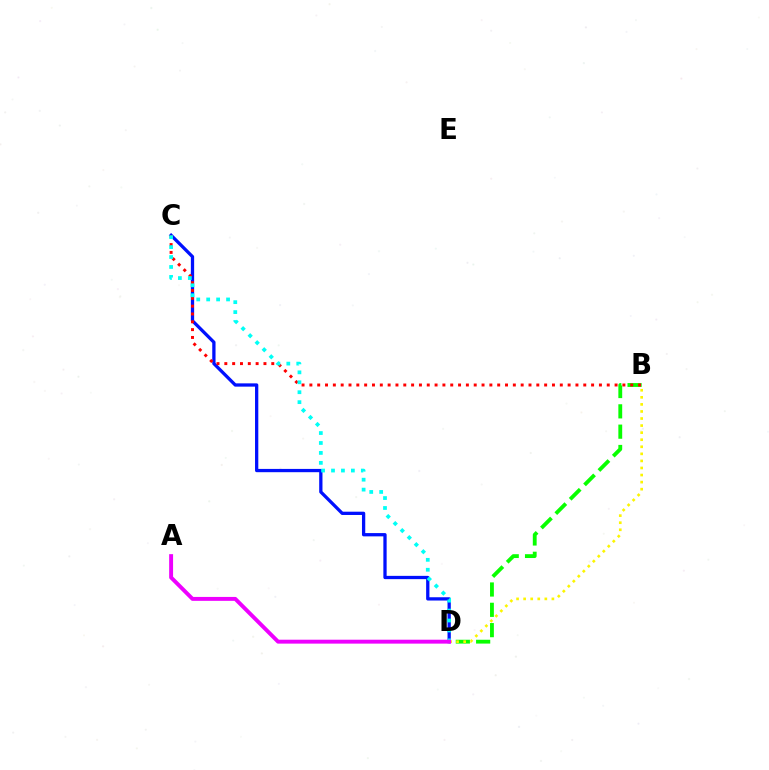{('C', 'D'): [{'color': '#0010ff', 'line_style': 'solid', 'thickness': 2.36}, {'color': '#00fff6', 'line_style': 'dotted', 'thickness': 2.7}], ('B', 'D'): [{'color': '#08ff00', 'line_style': 'dashed', 'thickness': 2.76}, {'color': '#fcf500', 'line_style': 'dotted', 'thickness': 1.92}], ('B', 'C'): [{'color': '#ff0000', 'line_style': 'dotted', 'thickness': 2.13}], ('A', 'D'): [{'color': '#ee00ff', 'line_style': 'solid', 'thickness': 2.82}]}